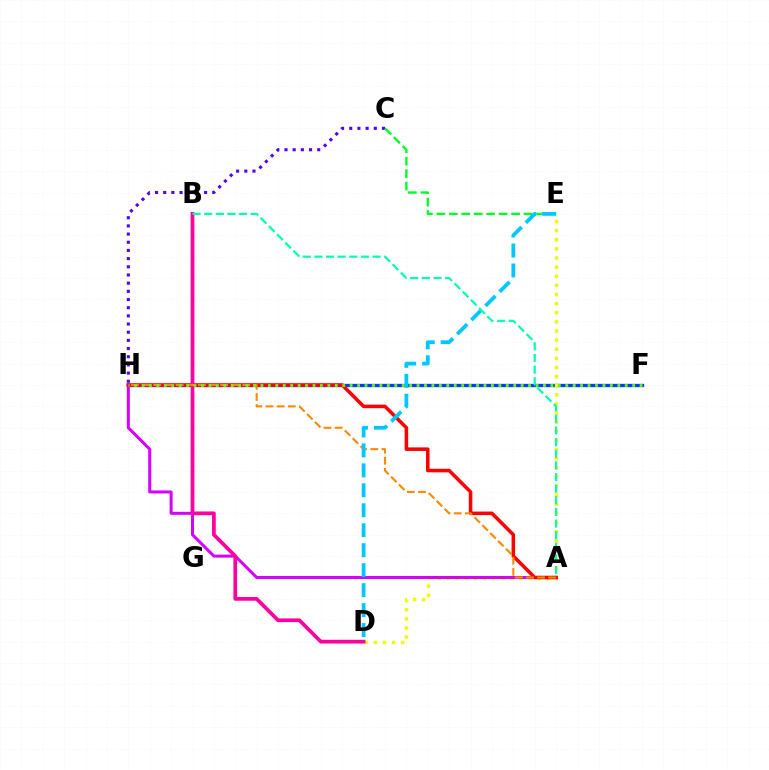{('F', 'H'): [{'color': '#003fff', 'line_style': 'solid', 'thickness': 2.4}, {'color': '#66ff00', 'line_style': 'dotted', 'thickness': 2.02}], ('D', 'E'): [{'color': '#eeff00', 'line_style': 'dotted', 'thickness': 2.48}, {'color': '#00c7ff', 'line_style': 'dashed', 'thickness': 2.71}], ('A', 'H'): [{'color': '#d600ff', 'line_style': 'solid', 'thickness': 2.17}, {'color': '#ff0000', 'line_style': 'solid', 'thickness': 2.55}, {'color': '#ff8800', 'line_style': 'dashed', 'thickness': 1.51}], ('C', 'H'): [{'color': '#4f00ff', 'line_style': 'dotted', 'thickness': 2.22}], ('B', 'D'): [{'color': '#ff00a0', 'line_style': 'solid', 'thickness': 2.68}], ('C', 'E'): [{'color': '#00ff27', 'line_style': 'dashed', 'thickness': 1.69}], ('A', 'B'): [{'color': '#00ffaf', 'line_style': 'dashed', 'thickness': 1.58}]}